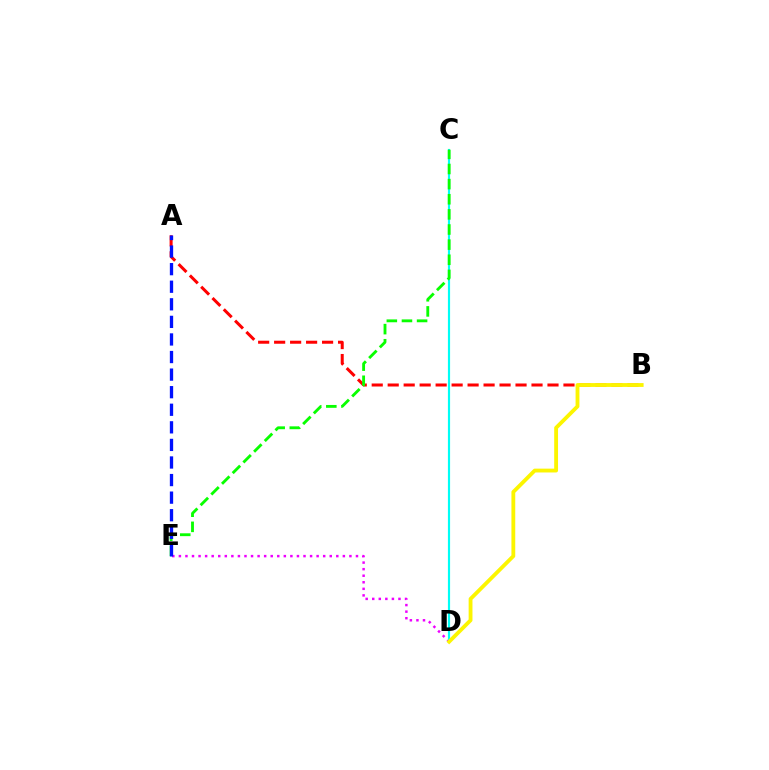{('D', 'E'): [{'color': '#ee00ff', 'line_style': 'dotted', 'thickness': 1.78}], ('C', 'D'): [{'color': '#00fff6', 'line_style': 'solid', 'thickness': 1.56}], ('A', 'B'): [{'color': '#ff0000', 'line_style': 'dashed', 'thickness': 2.17}], ('C', 'E'): [{'color': '#08ff00', 'line_style': 'dashed', 'thickness': 2.05}], ('A', 'E'): [{'color': '#0010ff', 'line_style': 'dashed', 'thickness': 2.39}], ('B', 'D'): [{'color': '#fcf500', 'line_style': 'solid', 'thickness': 2.76}]}